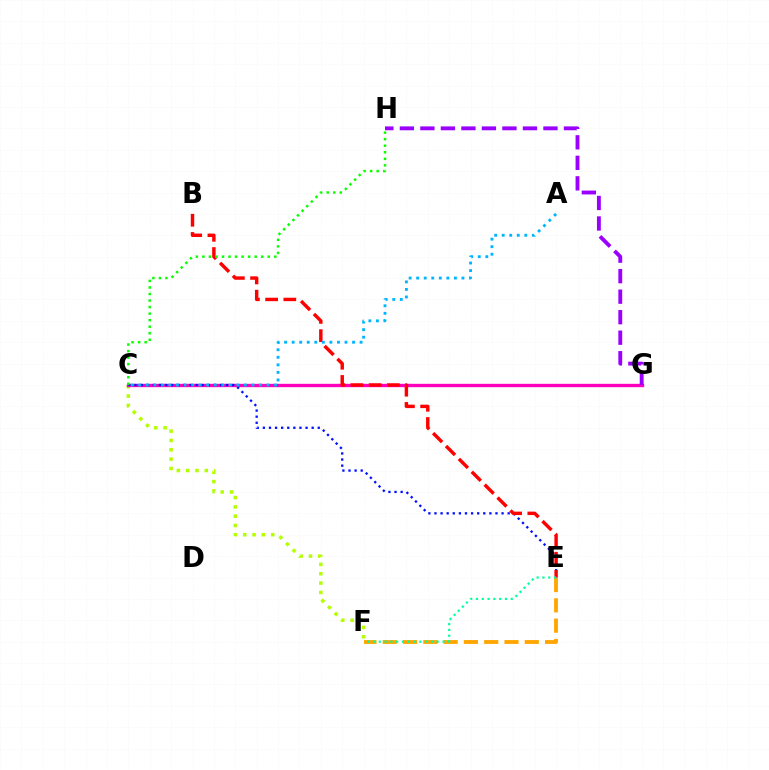{('C', 'F'): [{'color': '#b3ff00', 'line_style': 'dotted', 'thickness': 2.53}], ('C', 'G'): [{'color': '#ff00bd', 'line_style': 'solid', 'thickness': 2.42}], ('C', 'E'): [{'color': '#0010ff', 'line_style': 'dotted', 'thickness': 1.66}], ('B', 'E'): [{'color': '#ff0000', 'line_style': 'dashed', 'thickness': 2.48}], ('G', 'H'): [{'color': '#9b00ff', 'line_style': 'dashed', 'thickness': 2.79}], ('E', 'F'): [{'color': '#ffa500', 'line_style': 'dashed', 'thickness': 2.76}, {'color': '#00ff9d', 'line_style': 'dotted', 'thickness': 1.57}], ('C', 'H'): [{'color': '#08ff00', 'line_style': 'dotted', 'thickness': 1.78}], ('A', 'C'): [{'color': '#00b5ff', 'line_style': 'dotted', 'thickness': 2.05}]}